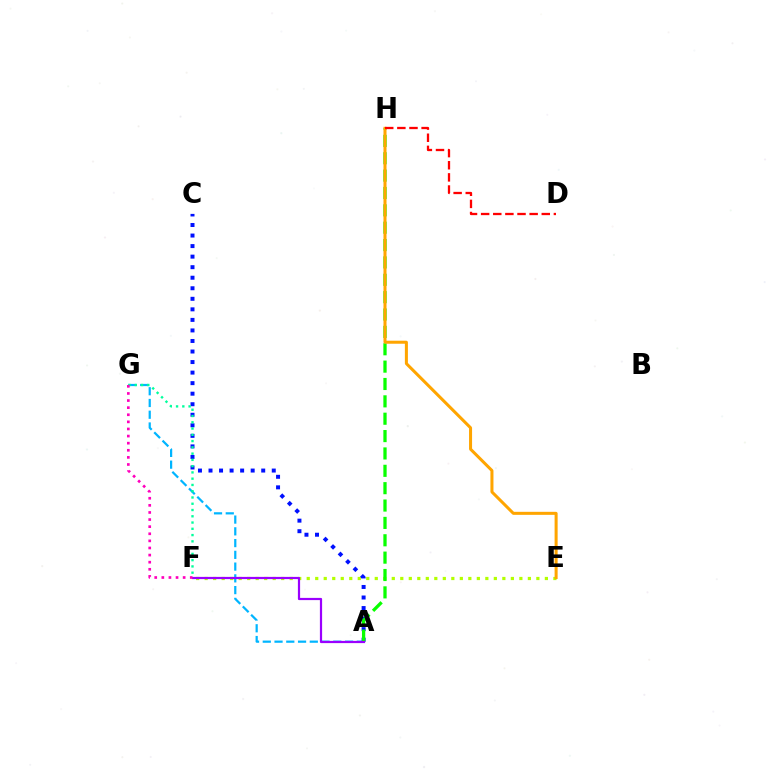{('E', 'F'): [{'color': '#b3ff00', 'line_style': 'dotted', 'thickness': 2.31}], ('A', 'G'): [{'color': '#00b5ff', 'line_style': 'dashed', 'thickness': 1.6}], ('A', 'C'): [{'color': '#0010ff', 'line_style': 'dotted', 'thickness': 2.86}], ('F', 'G'): [{'color': '#00ff9d', 'line_style': 'dotted', 'thickness': 1.7}, {'color': '#ff00bd', 'line_style': 'dotted', 'thickness': 1.93}], ('A', 'H'): [{'color': '#08ff00', 'line_style': 'dashed', 'thickness': 2.36}], ('A', 'F'): [{'color': '#9b00ff', 'line_style': 'solid', 'thickness': 1.59}], ('E', 'H'): [{'color': '#ffa500', 'line_style': 'solid', 'thickness': 2.18}], ('D', 'H'): [{'color': '#ff0000', 'line_style': 'dashed', 'thickness': 1.65}]}